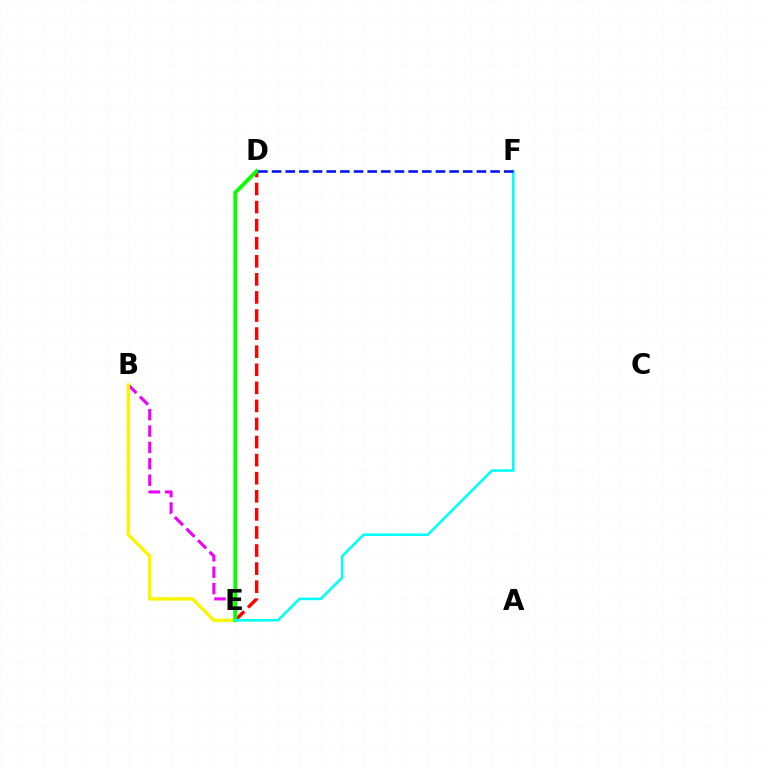{('D', 'E'): [{'color': '#ff0000', 'line_style': 'dashed', 'thickness': 2.46}, {'color': '#08ff00', 'line_style': 'solid', 'thickness': 2.77}], ('B', 'E'): [{'color': '#ee00ff', 'line_style': 'dashed', 'thickness': 2.23}, {'color': '#fcf500', 'line_style': 'solid', 'thickness': 2.42}], ('E', 'F'): [{'color': '#00fff6', 'line_style': 'solid', 'thickness': 1.85}], ('D', 'F'): [{'color': '#0010ff', 'line_style': 'dashed', 'thickness': 1.86}]}